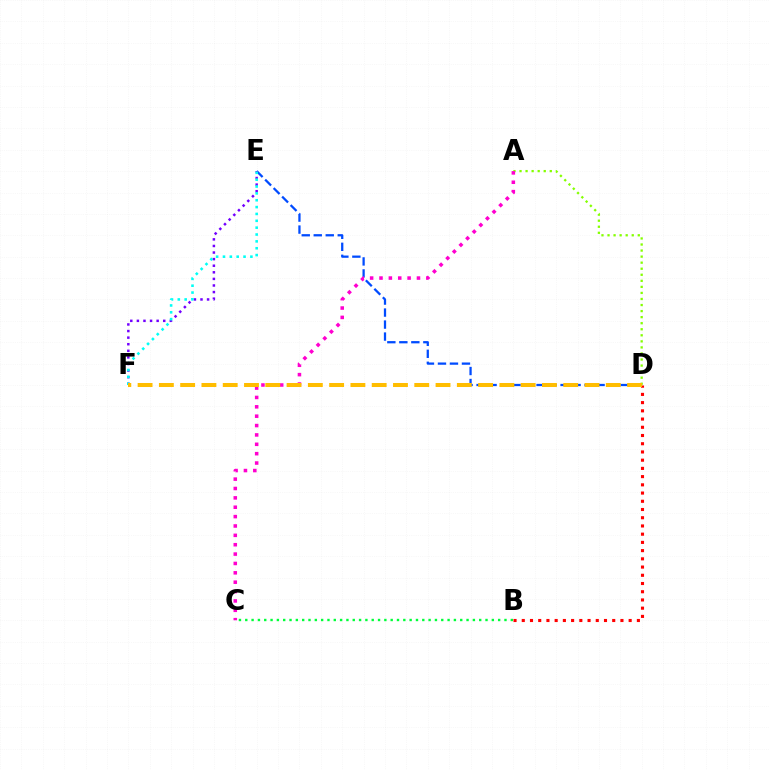{('D', 'E'): [{'color': '#004bff', 'line_style': 'dashed', 'thickness': 1.63}], ('B', 'D'): [{'color': '#ff0000', 'line_style': 'dotted', 'thickness': 2.23}], ('E', 'F'): [{'color': '#7200ff', 'line_style': 'dotted', 'thickness': 1.79}, {'color': '#00fff6', 'line_style': 'dotted', 'thickness': 1.86}], ('A', 'D'): [{'color': '#84ff00', 'line_style': 'dotted', 'thickness': 1.64}], ('B', 'C'): [{'color': '#00ff39', 'line_style': 'dotted', 'thickness': 1.72}], ('A', 'C'): [{'color': '#ff00cf', 'line_style': 'dotted', 'thickness': 2.55}], ('D', 'F'): [{'color': '#ffbd00', 'line_style': 'dashed', 'thickness': 2.89}]}